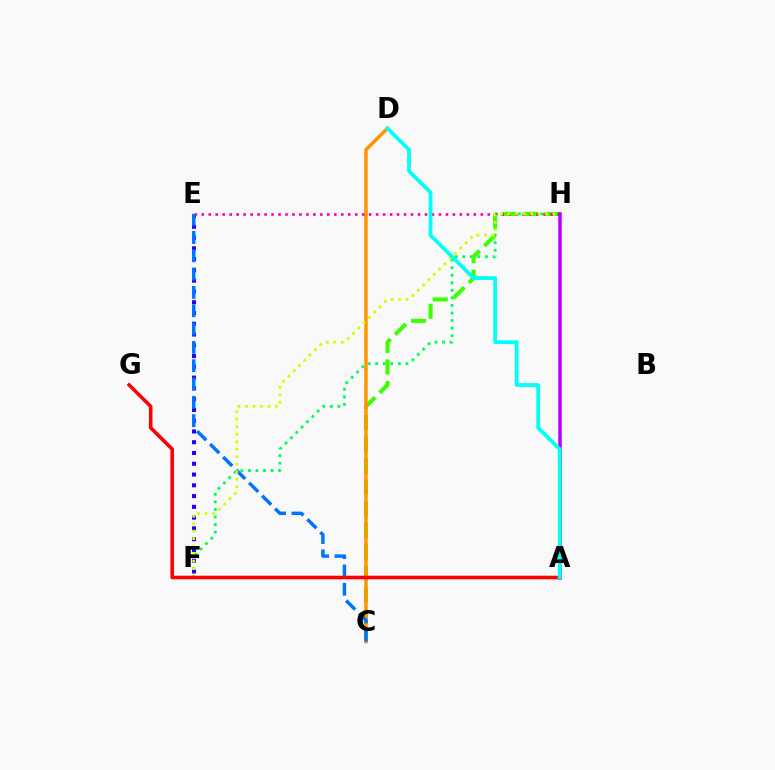{('F', 'H'): [{'color': '#00ff5c', 'line_style': 'dotted', 'thickness': 2.05}, {'color': '#d1ff00', 'line_style': 'dotted', 'thickness': 2.04}], ('E', 'F'): [{'color': '#2500ff', 'line_style': 'dotted', 'thickness': 2.93}], ('C', 'H'): [{'color': '#3dff00', 'line_style': 'dashed', 'thickness': 2.93}], ('C', 'D'): [{'color': '#ff9400', 'line_style': 'solid', 'thickness': 2.5}], ('E', 'H'): [{'color': '#ff00ac', 'line_style': 'dotted', 'thickness': 1.9}], ('C', 'E'): [{'color': '#0074ff', 'line_style': 'dashed', 'thickness': 2.49}], ('A', 'H'): [{'color': '#b900ff', 'line_style': 'solid', 'thickness': 2.53}], ('A', 'G'): [{'color': '#ff0000', 'line_style': 'solid', 'thickness': 2.58}], ('A', 'D'): [{'color': '#00fff6', 'line_style': 'solid', 'thickness': 2.72}]}